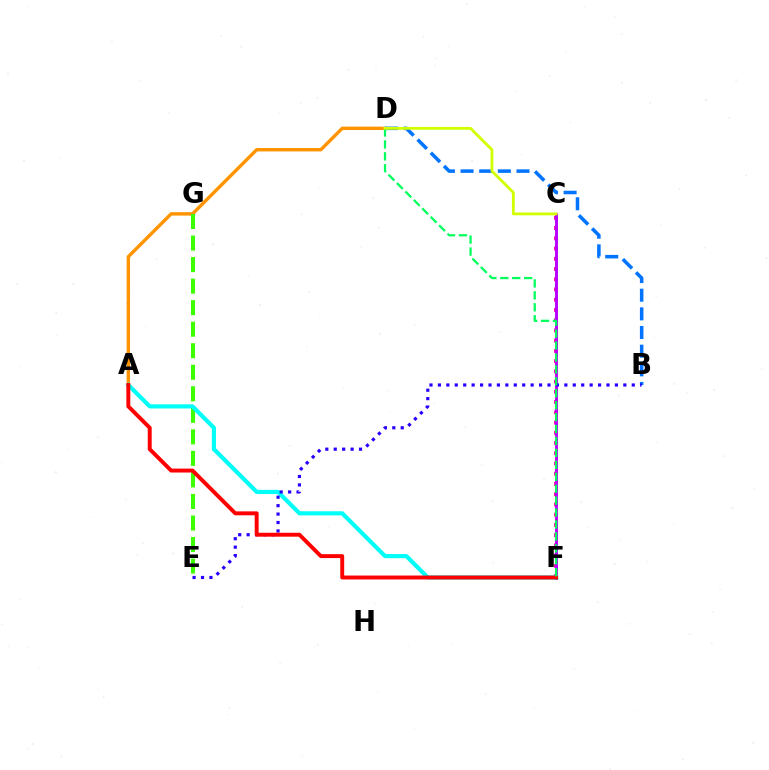{('C', 'F'): [{'color': '#ff00ac', 'line_style': 'dotted', 'thickness': 2.78}, {'color': '#b900ff', 'line_style': 'solid', 'thickness': 2.1}], ('A', 'D'): [{'color': '#ff9400', 'line_style': 'solid', 'thickness': 2.44}], ('B', 'D'): [{'color': '#0074ff', 'line_style': 'dashed', 'thickness': 2.53}], ('E', 'G'): [{'color': '#3dff00', 'line_style': 'dashed', 'thickness': 2.93}], ('A', 'F'): [{'color': '#00fff6', 'line_style': 'solid', 'thickness': 2.99}, {'color': '#ff0000', 'line_style': 'solid', 'thickness': 2.82}], ('B', 'E'): [{'color': '#2500ff', 'line_style': 'dotted', 'thickness': 2.29}], ('D', 'F'): [{'color': '#00ff5c', 'line_style': 'dashed', 'thickness': 1.62}], ('C', 'D'): [{'color': '#d1ff00', 'line_style': 'solid', 'thickness': 2.03}]}